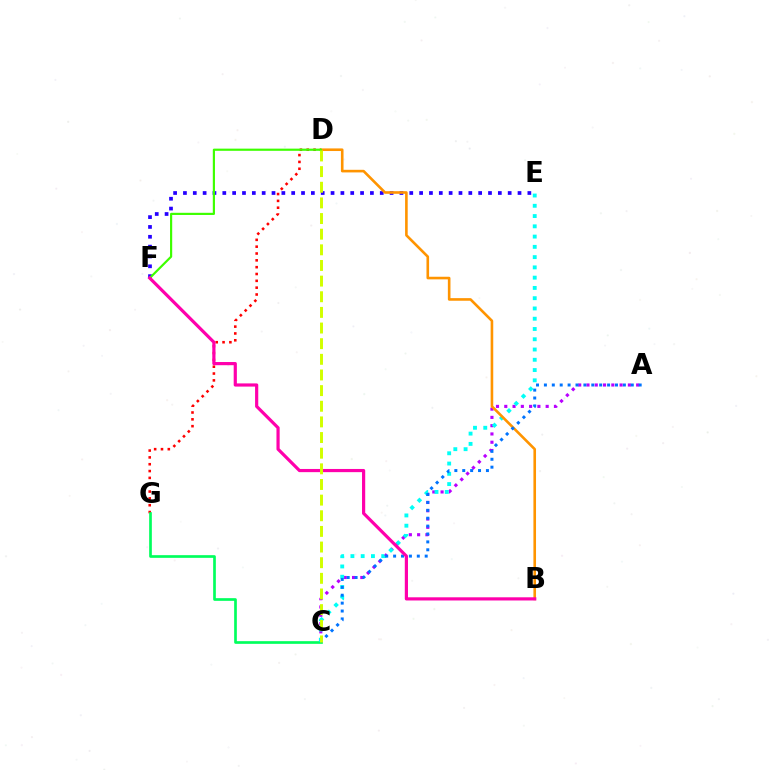{('E', 'F'): [{'color': '#2500ff', 'line_style': 'dotted', 'thickness': 2.67}], ('D', 'G'): [{'color': '#ff0000', 'line_style': 'dotted', 'thickness': 1.86}], ('A', 'C'): [{'color': '#b900ff', 'line_style': 'dotted', 'thickness': 2.25}, {'color': '#0074ff', 'line_style': 'dotted', 'thickness': 2.15}], ('C', 'G'): [{'color': '#00ff5c', 'line_style': 'solid', 'thickness': 1.93}], ('C', 'E'): [{'color': '#00fff6', 'line_style': 'dotted', 'thickness': 2.79}], ('B', 'D'): [{'color': '#ff9400', 'line_style': 'solid', 'thickness': 1.88}], ('D', 'F'): [{'color': '#3dff00', 'line_style': 'solid', 'thickness': 1.57}], ('B', 'F'): [{'color': '#ff00ac', 'line_style': 'solid', 'thickness': 2.29}], ('C', 'D'): [{'color': '#d1ff00', 'line_style': 'dashed', 'thickness': 2.13}]}